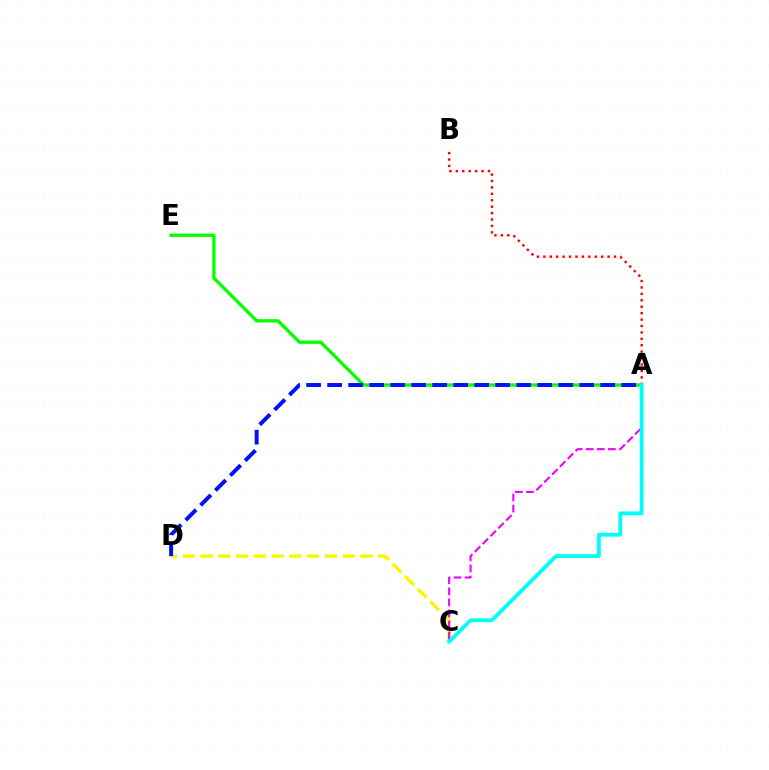{('C', 'D'): [{'color': '#fcf500', 'line_style': 'dashed', 'thickness': 2.41}], ('A', 'E'): [{'color': '#08ff00', 'line_style': 'solid', 'thickness': 2.4}], ('A', 'D'): [{'color': '#0010ff', 'line_style': 'dashed', 'thickness': 2.85}], ('A', 'B'): [{'color': '#ff0000', 'line_style': 'dotted', 'thickness': 1.74}], ('A', 'C'): [{'color': '#ee00ff', 'line_style': 'dashed', 'thickness': 1.5}, {'color': '#00fff6', 'line_style': 'solid', 'thickness': 2.74}]}